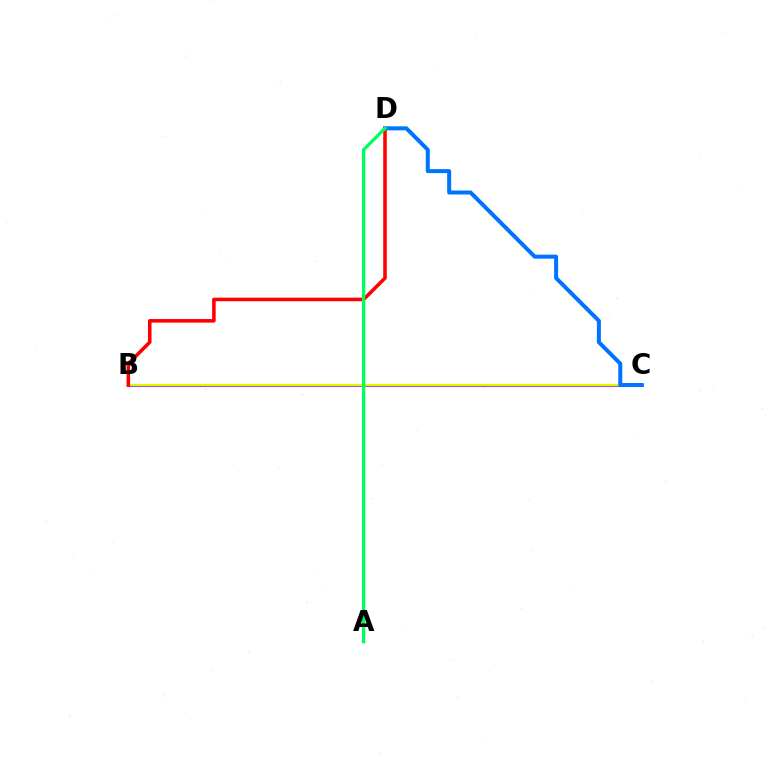{('B', 'C'): [{'color': '#b900ff', 'line_style': 'solid', 'thickness': 1.96}, {'color': '#d1ff00', 'line_style': 'solid', 'thickness': 1.61}], ('B', 'D'): [{'color': '#ff0000', 'line_style': 'solid', 'thickness': 2.56}], ('C', 'D'): [{'color': '#0074ff', 'line_style': 'solid', 'thickness': 2.88}], ('A', 'D'): [{'color': '#00ff5c', 'line_style': 'solid', 'thickness': 2.37}]}